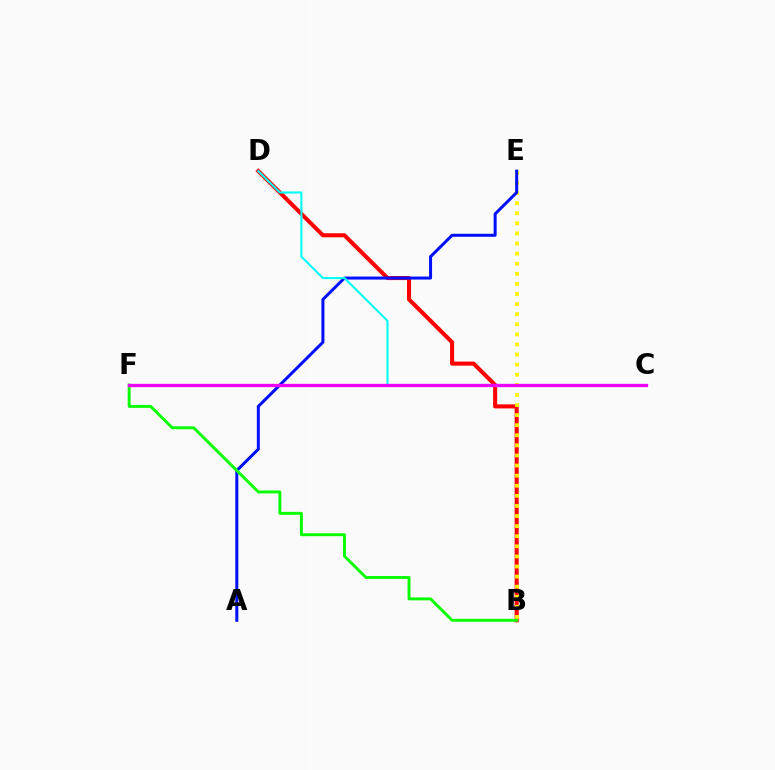{('B', 'D'): [{'color': '#ff0000', 'line_style': 'solid', 'thickness': 2.93}], ('B', 'E'): [{'color': '#fcf500', 'line_style': 'dotted', 'thickness': 2.74}], ('A', 'E'): [{'color': '#0010ff', 'line_style': 'solid', 'thickness': 2.17}], ('C', 'D'): [{'color': '#00fff6', 'line_style': 'solid', 'thickness': 1.52}], ('B', 'F'): [{'color': '#08ff00', 'line_style': 'solid', 'thickness': 2.1}], ('C', 'F'): [{'color': '#ee00ff', 'line_style': 'solid', 'thickness': 2.38}]}